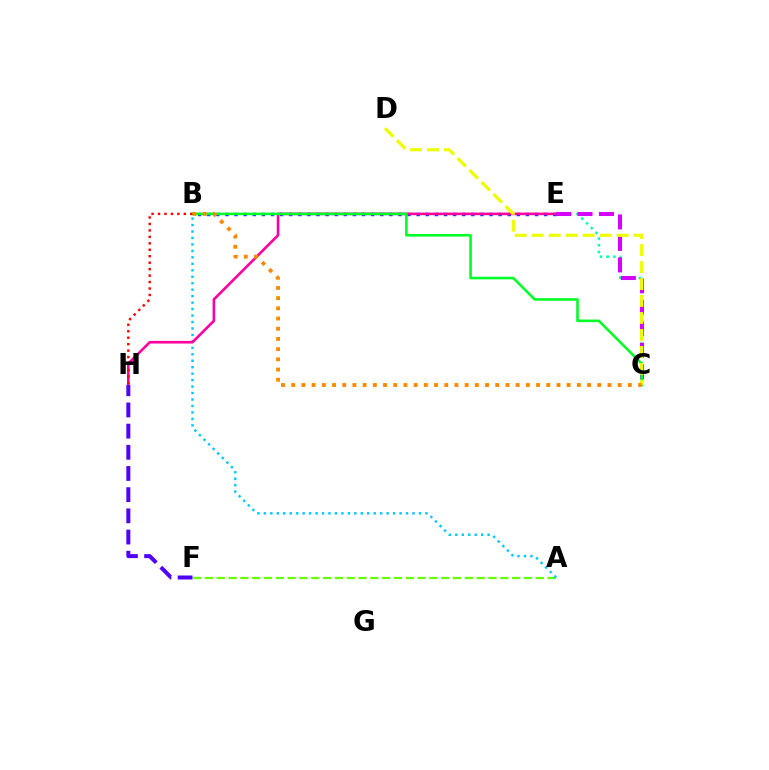{('A', 'F'): [{'color': '#66ff00', 'line_style': 'dashed', 'thickness': 1.61}], ('C', 'E'): [{'color': '#00ffaf', 'line_style': 'dotted', 'thickness': 1.82}, {'color': '#d600ff', 'line_style': 'dashed', 'thickness': 2.92}], ('B', 'E'): [{'color': '#003fff', 'line_style': 'dotted', 'thickness': 2.47}], ('A', 'B'): [{'color': '#00c7ff', 'line_style': 'dotted', 'thickness': 1.76}], ('E', 'H'): [{'color': '#ff00a0', 'line_style': 'solid', 'thickness': 1.9}], ('B', 'C'): [{'color': '#00ff27', 'line_style': 'solid', 'thickness': 1.87}, {'color': '#ff8800', 'line_style': 'dotted', 'thickness': 2.77}], ('B', 'H'): [{'color': '#ff0000', 'line_style': 'dotted', 'thickness': 1.75}], ('C', 'D'): [{'color': '#eeff00', 'line_style': 'dashed', 'thickness': 2.31}], ('F', 'H'): [{'color': '#4f00ff', 'line_style': 'dashed', 'thickness': 2.88}]}